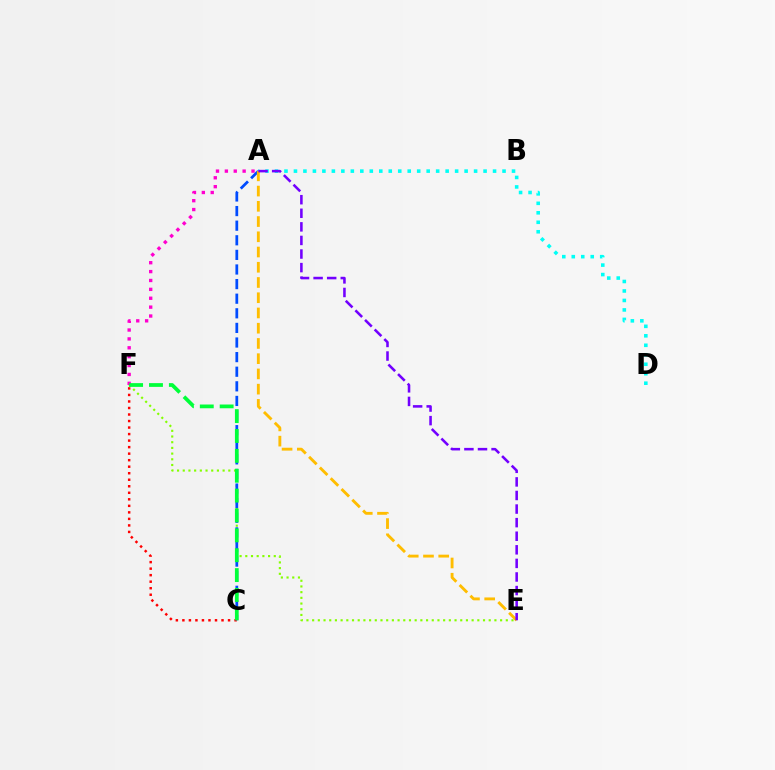{('C', 'F'): [{'color': '#ff0000', 'line_style': 'dotted', 'thickness': 1.77}, {'color': '#00ff39', 'line_style': 'dashed', 'thickness': 2.7}], ('A', 'D'): [{'color': '#00fff6', 'line_style': 'dotted', 'thickness': 2.58}], ('E', 'F'): [{'color': '#84ff00', 'line_style': 'dotted', 'thickness': 1.55}], ('A', 'C'): [{'color': '#004bff', 'line_style': 'dashed', 'thickness': 1.98}], ('A', 'E'): [{'color': '#ffbd00', 'line_style': 'dashed', 'thickness': 2.07}, {'color': '#7200ff', 'line_style': 'dashed', 'thickness': 1.85}], ('A', 'F'): [{'color': '#ff00cf', 'line_style': 'dotted', 'thickness': 2.41}]}